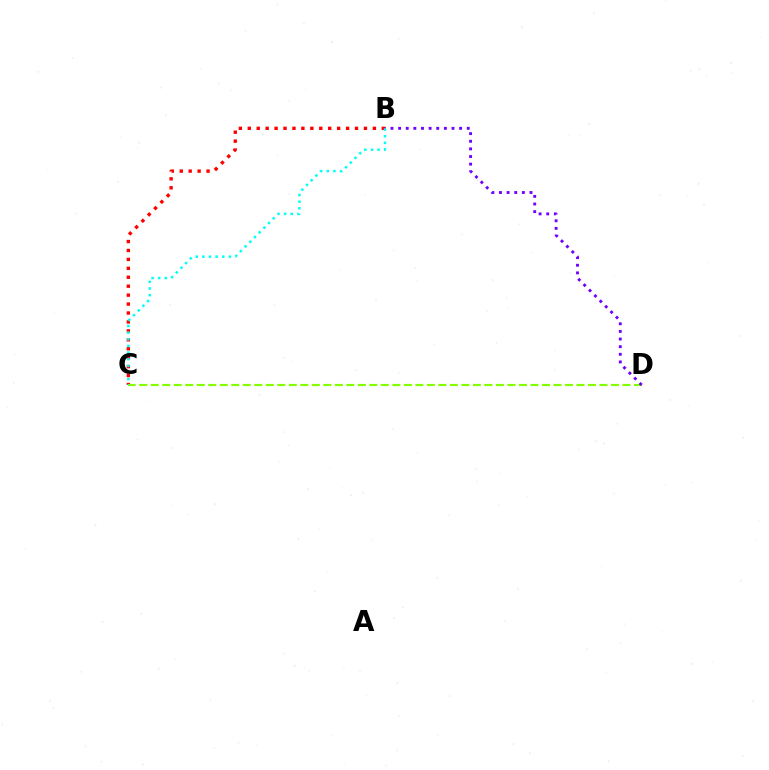{('B', 'C'): [{'color': '#ff0000', 'line_style': 'dotted', 'thickness': 2.43}, {'color': '#00fff6', 'line_style': 'dotted', 'thickness': 1.8}], ('C', 'D'): [{'color': '#84ff00', 'line_style': 'dashed', 'thickness': 1.56}], ('B', 'D'): [{'color': '#7200ff', 'line_style': 'dotted', 'thickness': 2.07}]}